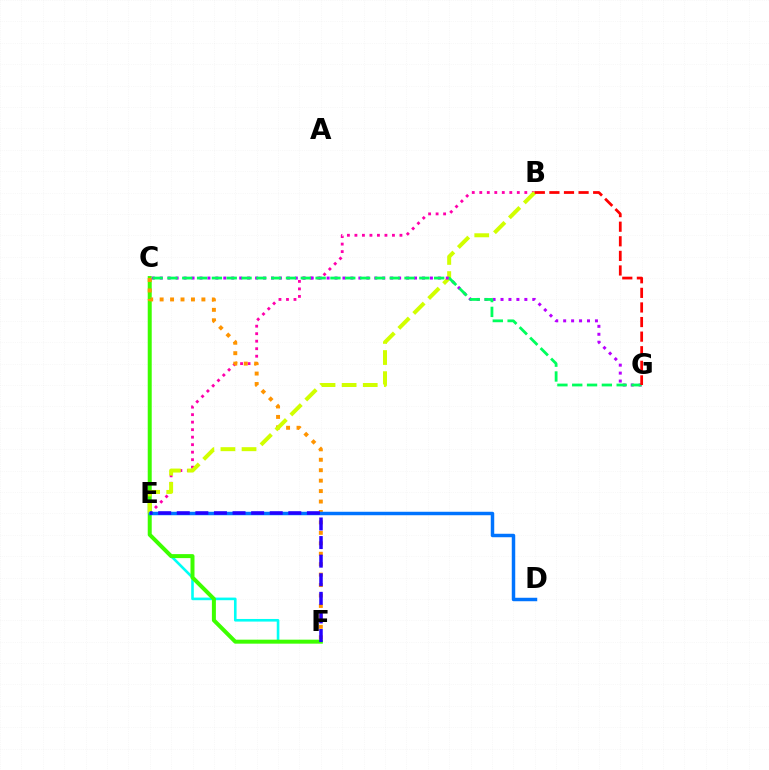{('B', 'E'): [{'color': '#ff00ac', 'line_style': 'dotted', 'thickness': 2.04}, {'color': '#d1ff00', 'line_style': 'dashed', 'thickness': 2.87}], ('E', 'F'): [{'color': '#00fff6', 'line_style': 'solid', 'thickness': 1.88}, {'color': '#2500ff', 'line_style': 'dashed', 'thickness': 2.53}], ('C', 'F'): [{'color': '#3dff00', 'line_style': 'solid', 'thickness': 2.87}, {'color': '#ff9400', 'line_style': 'dotted', 'thickness': 2.84}], ('D', 'E'): [{'color': '#0074ff', 'line_style': 'solid', 'thickness': 2.49}], ('C', 'G'): [{'color': '#b900ff', 'line_style': 'dotted', 'thickness': 2.16}, {'color': '#00ff5c', 'line_style': 'dashed', 'thickness': 2.01}], ('B', 'G'): [{'color': '#ff0000', 'line_style': 'dashed', 'thickness': 1.98}]}